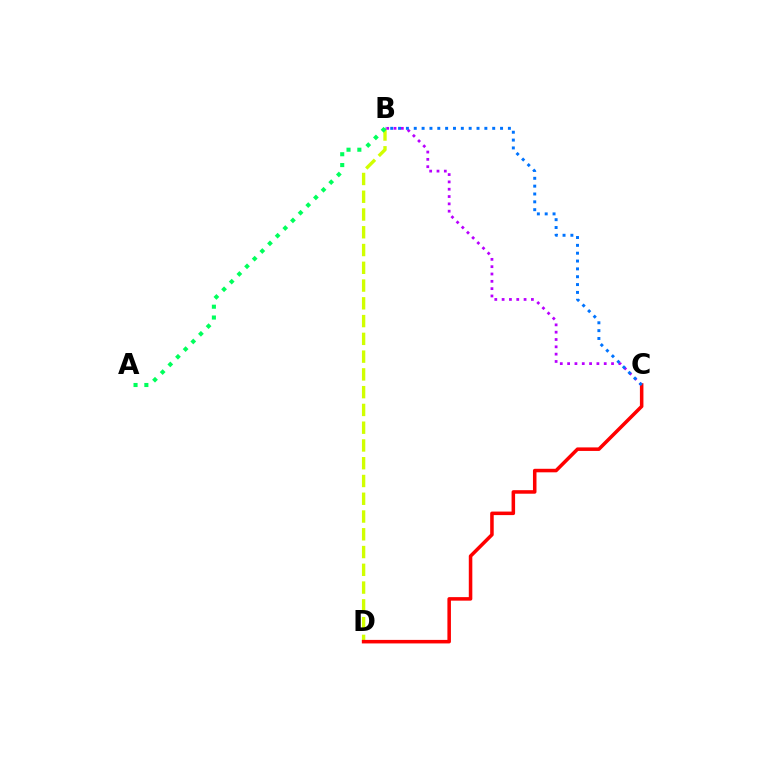{('B', 'D'): [{'color': '#d1ff00', 'line_style': 'dashed', 'thickness': 2.41}], ('B', 'C'): [{'color': '#b900ff', 'line_style': 'dotted', 'thickness': 1.99}, {'color': '#0074ff', 'line_style': 'dotted', 'thickness': 2.13}], ('C', 'D'): [{'color': '#ff0000', 'line_style': 'solid', 'thickness': 2.54}], ('A', 'B'): [{'color': '#00ff5c', 'line_style': 'dotted', 'thickness': 2.94}]}